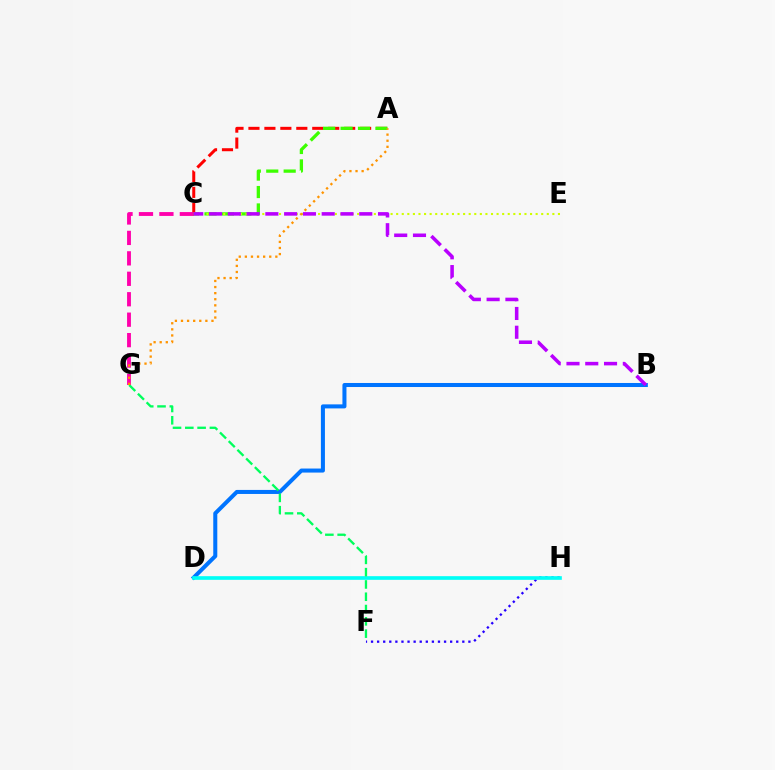{('F', 'H'): [{'color': '#2500ff', 'line_style': 'dotted', 'thickness': 1.65}], ('B', 'D'): [{'color': '#0074ff', 'line_style': 'solid', 'thickness': 2.9}], ('A', 'C'): [{'color': '#ff0000', 'line_style': 'dashed', 'thickness': 2.17}, {'color': '#3dff00', 'line_style': 'dashed', 'thickness': 2.37}], ('D', 'H'): [{'color': '#00fff6', 'line_style': 'solid', 'thickness': 2.63}], ('F', 'G'): [{'color': '#00ff5c', 'line_style': 'dashed', 'thickness': 1.67}], ('C', 'G'): [{'color': '#ff00ac', 'line_style': 'dashed', 'thickness': 2.78}], ('C', 'E'): [{'color': '#d1ff00', 'line_style': 'dotted', 'thickness': 1.52}], ('A', 'G'): [{'color': '#ff9400', 'line_style': 'dotted', 'thickness': 1.66}], ('B', 'C'): [{'color': '#b900ff', 'line_style': 'dashed', 'thickness': 2.55}]}